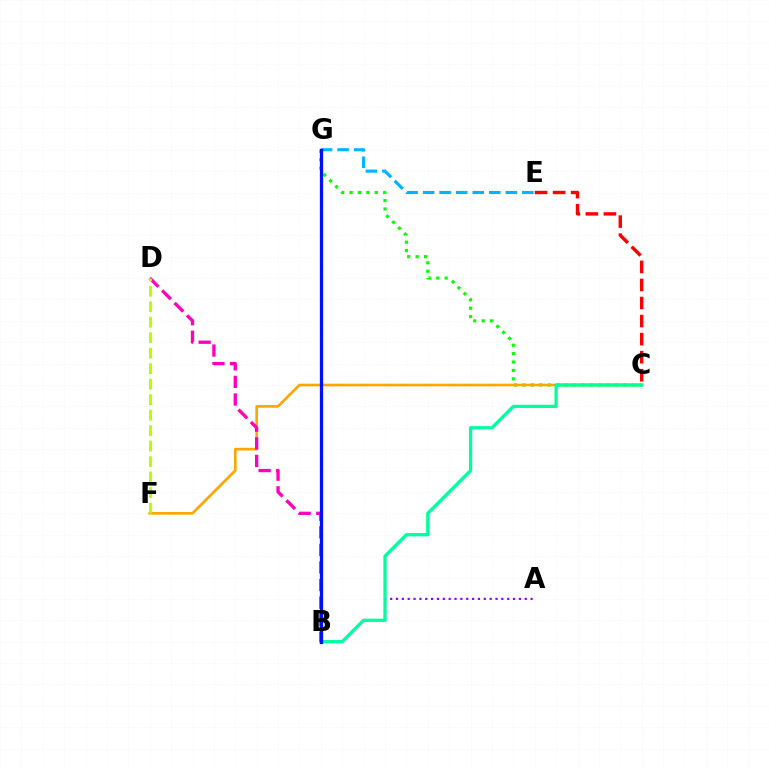{('C', 'G'): [{'color': '#08ff00', 'line_style': 'dotted', 'thickness': 2.28}], ('E', 'G'): [{'color': '#00b5ff', 'line_style': 'dashed', 'thickness': 2.25}], ('A', 'B'): [{'color': '#9b00ff', 'line_style': 'dotted', 'thickness': 1.59}], ('C', 'F'): [{'color': '#ffa500', 'line_style': 'solid', 'thickness': 1.92}], ('B', 'C'): [{'color': '#00ff9d', 'line_style': 'solid', 'thickness': 2.34}], ('B', 'D'): [{'color': '#ff00bd', 'line_style': 'dashed', 'thickness': 2.39}], ('C', 'E'): [{'color': '#ff0000', 'line_style': 'dashed', 'thickness': 2.45}], ('D', 'F'): [{'color': '#b3ff00', 'line_style': 'dashed', 'thickness': 2.1}], ('B', 'G'): [{'color': '#0010ff', 'line_style': 'solid', 'thickness': 2.34}]}